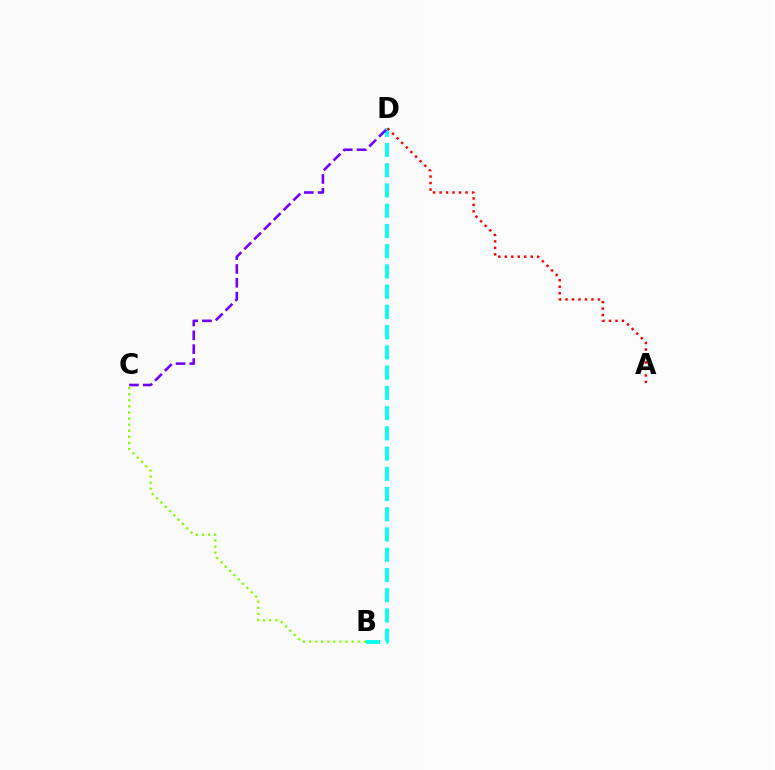{('B', 'D'): [{'color': '#00fff6', 'line_style': 'dashed', 'thickness': 2.75}], ('C', 'D'): [{'color': '#7200ff', 'line_style': 'dashed', 'thickness': 1.88}], ('B', 'C'): [{'color': '#84ff00', 'line_style': 'dotted', 'thickness': 1.65}], ('A', 'D'): [{'color': '#ff0000', 'line_style': 'dotted', 'thickness': 1.76}]}